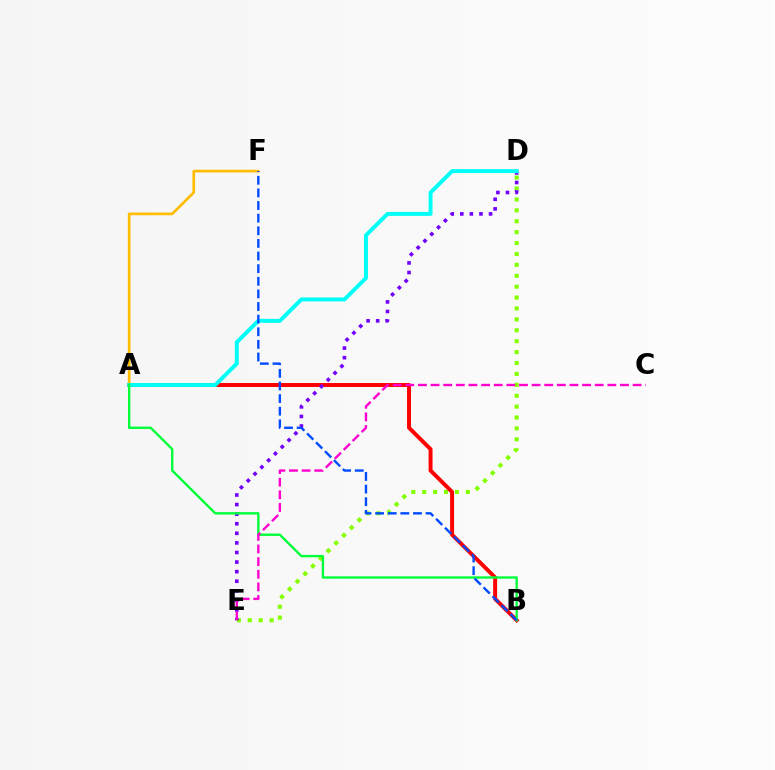{('D', 'E'): [{'color': '#84ff00', 'line_style': 'dotted', 'thickness': 2.96}, {'color': '#7200ff', 'line_style': 'dotted', 'thickness': 2.6}], ('A', 'B'): [{'color': '#ff0000', 'line_style': 'solid', 'thickness': 2.85}, {'color': '#00ff39', 'line_style': 'solid', 'thickness': 1.71}], ('A', 'F'): [{'color': '#ffbd00', 'line_style': 'solid', 'thickness': 1.93}], ('A', 'D'): [{'color': '#00fff6', 'line_style': 'solid', 'thickness': 2.84}], ('B', 'F'): [{'color': '#004bff', 'line_style': 'dashed', 'thickness': 1.71}], ('C', 'E'): [{'color': '#ff00cf', 'line_style': 'dashed', 'thickness': 1.72}]}